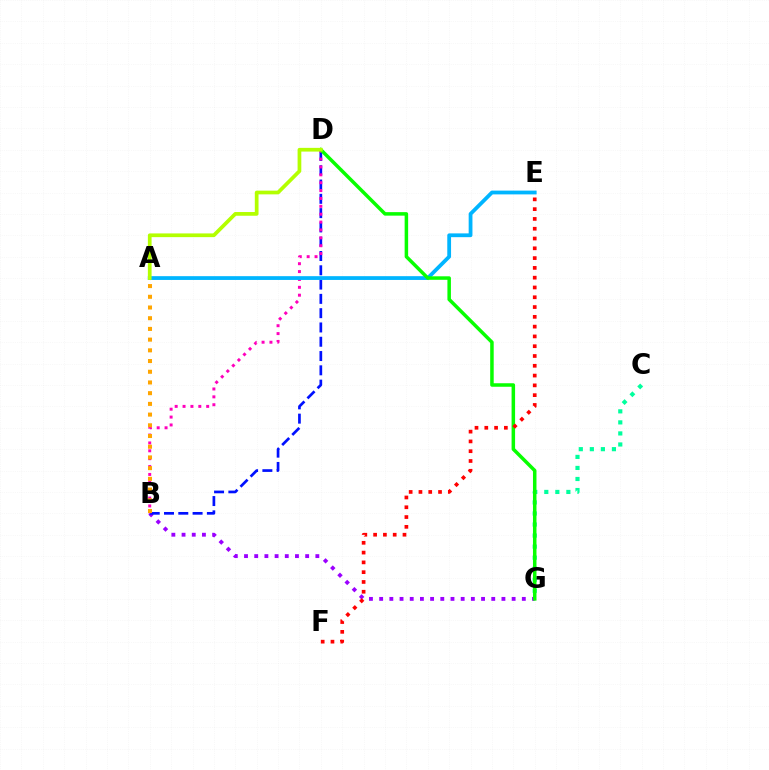{('B', 'G'): [{'color': '#9b00ff', 'line_style': 'dotted', 'thickness': 2.77}], ('B', 'D'): [{'color': '#0010ff', 'line_style': 'dashed', 'thickness': 1.94}, {'color': '#ff00bd', 'line_style': 'dotted', 'thickness': 2.14}], ('A', 'E'): [{'color': '#00b5ff', 'line_style': 'solid', 'thickness': 2.72}], ('C', 'G'): [{'color': '#00ff9d', 'line_style': 'dotted', 'thickness': 3.0}], ('D', 'G'): [{'color': '#08ff00', 'line_style': 'solid', 'thickness': 2.53}], ('A', 'B'): [{'color': '#ffa500', 'line_style': 'dotted', 'thickness': 2.91}], ('A', 'D'): [{'color': '#b3ff00', 'line_style': 'solid', 'thickness': 2.68}], ('E', 'F'): [{'color': '#ff0000', 'line_style': 'dotted', 'thickness': 2.66}]}